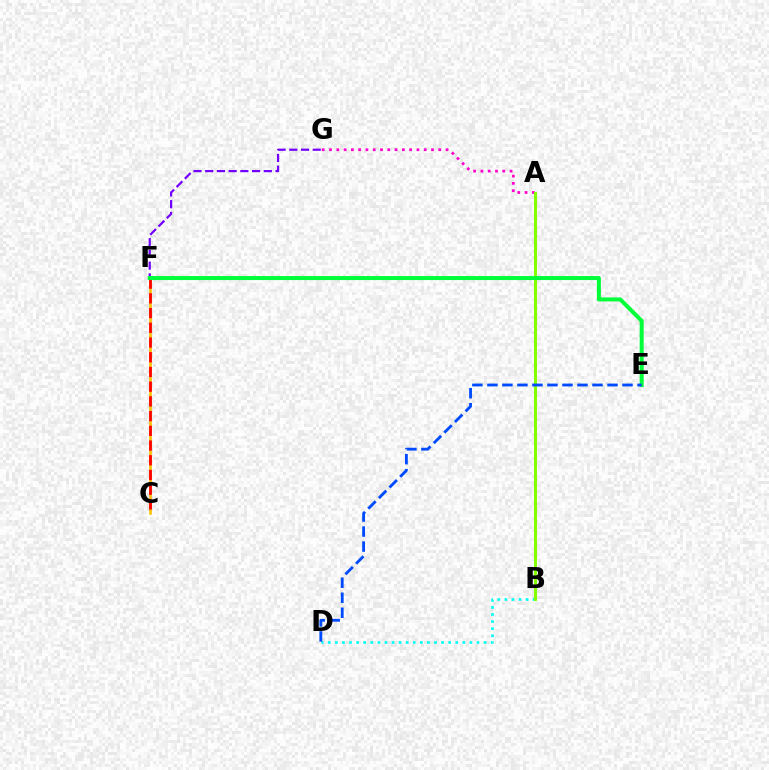{('F', 'G'): [{'color': '#7200ff', 'line_style': 'dashed', 'thickness': 1.59}], ('B', 'D'): [{'color': '#00fff6', 'line_style': 'dotted', 'thickness': 1.92}], ('A', 'G'): [{'color': '#ff00cf', 'line_style': 'dotted', 'thickness': 1.98}], ('A', 'B'): [{'color': '#84ff00', 'line_style': 'solid', 'thickness': 2.18}], ('C', 'F'): [{'color': '#ffbd00', 'line_style': 'solid', 'thickness': 1.88}, {'color': '#ff0000', 'line_style': 'dashed', 'thickness': 2.0}], ('E', 'F'): [{'color': '#00ff39', 'line_style': 'solid', 'thickness': 2.88}], ('D', 'E'): [{'color': '#004bff', 'line_style': 'dashed', 'thickness': 2.04}]}